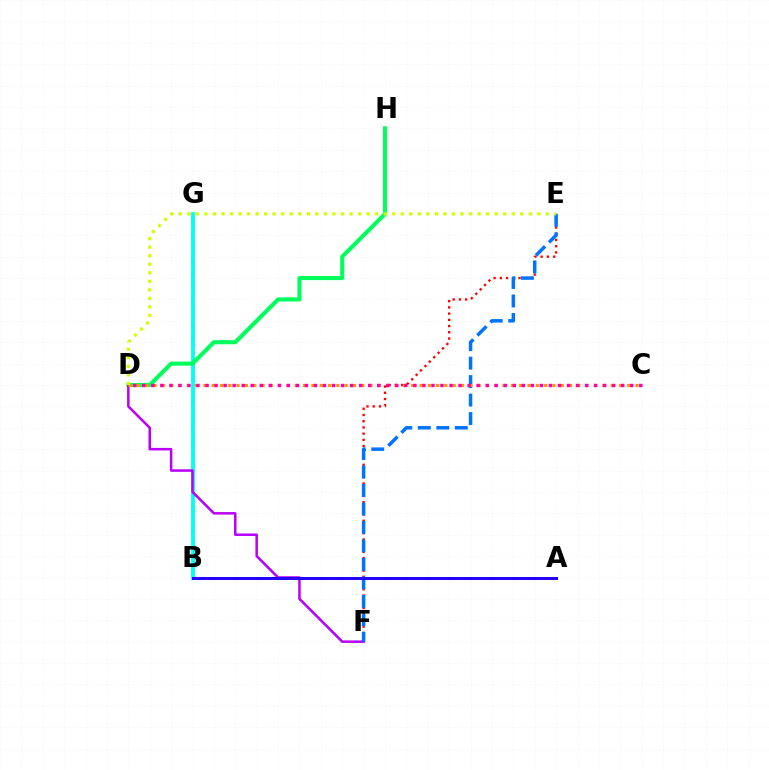{('B', 'G'): [{'color': '#3dff00', 'line_style': 'dashed', 'thickness': 1.78}, {'color': '#00fff6', 'line_style': 'solid', 'thickness': 2.73}], ('D', 'H'): [{'color': '#00ff5c', 'line_style': 'solid', 'thickness': 2.94}], ('E', 'F'): [{'color': '#ff0000', 'line_style': 'dotted', 'thickness': 1.69}, {'color': '#0074ff', 'line_style': 'dashed', 'thickness': 2.51}], ('D', 'F'): [{'color': '#b900ff', 'line_style': 'solid', 'thickness': 1.82}], ('C', 'D'): [{'color': '#ff9400', 'line_style': 'dotted', 'thickness': 2.26}, {'color': '#ff00ac', 'line_style': 'dotted', 'thickness': 2.46}], ('A', 'B'): [{'color': '#2500ff', 'line_style': 'solid', 'thickness': 2.17}], ('D', 'E'): [{'color': '#d1ff00', 'line_style': 'dotted', 'thickness': 2.32}]}